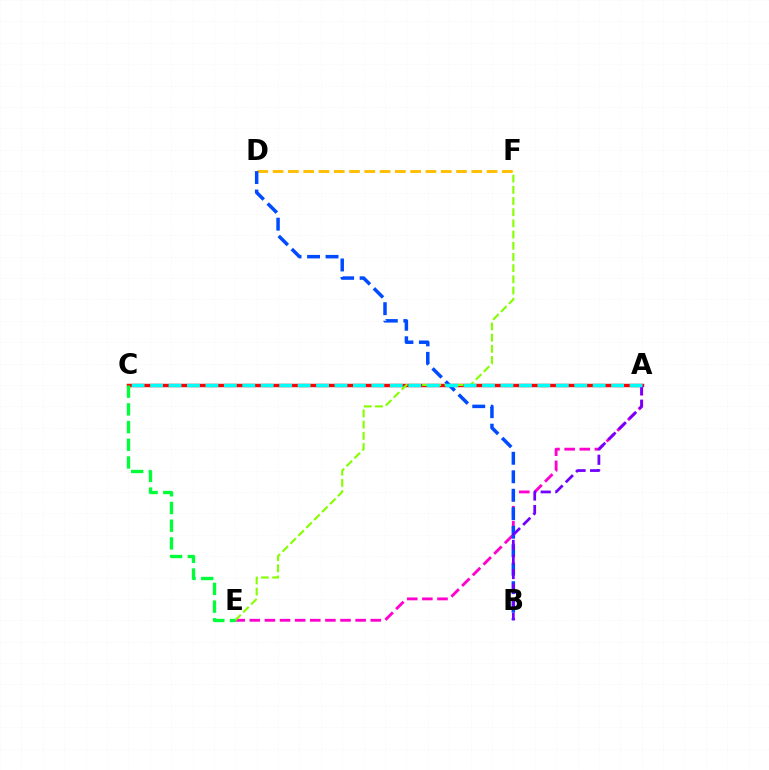{('A', 'C'): [{'color': '#ff0000', 'line_style': 'solid', 'thickness': 2.48}, {'color': '#00fff6', 'line_style': 'dashed', 'thickness': 2.51}], ('A', 'E'): [{'color': '#ff00cf', 'line_style': 'dashed', 'thickness': 2.05}], ('D', 'F'): [{'color': '#ffbd00', 'line_style': 'dashed', 'thickness': 2.08}], ('B', 'D'): [{'color': '#004bff', 'line_style': 'dashed', 'thickness': 2.51}], ('A', 'B'): [{'color': '#7200ff', 'line_style': 'dashed', 'thickness': 1.98}], ('E', 'F'): [{'color': '#84ff00', 'line_style': 'dashed', 'thickness': 1.52}], ('C', 'E'): [{'color': '#00ff39', 'line_style': 'dashed', 'thickness': 2.4}]}